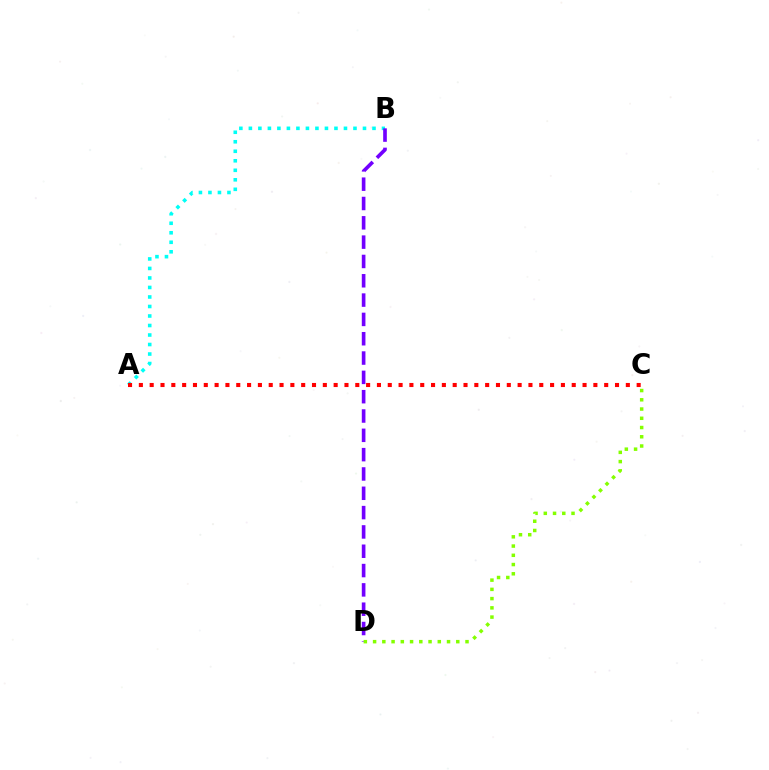{('A', 'B'): [{'color': '#00fff6', 'line_style': 'dotted', 'thickness': 2.58}], ('A', 'C'): [{'color': '#ff0000', 'line_style': 'dotted', 'thickness': 2.94}], ('B', 'D'): [{'color': '#7200ff', 'line_style': 'dashed', 'thickness': 2.62}], ('C', 'D'): [{'color': '#84ff00', 'line_style': 'dotted', 'thickness': 2.51}]}